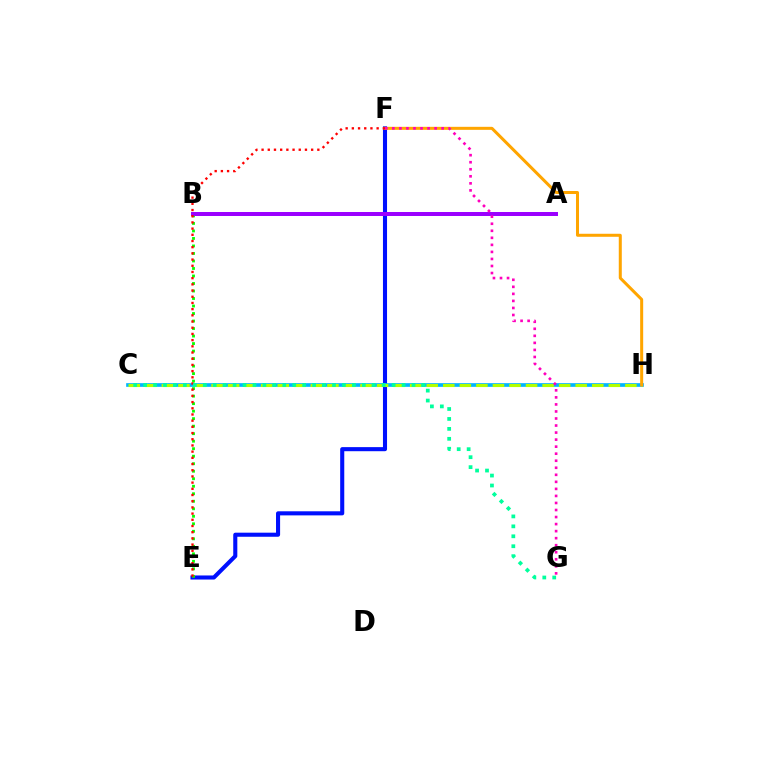{('E', 'F'): [{'color': '#0010ff', 'line_style': 'solid', 'thickness': 2.94}, {'color': '#ff0000', 'line_style': 'dotted', 'thickness': 1.68}], ('C', 'H'): [{'color': '#00b5ff', 'line_style': 'solid', 'thickness': 2.65}, {'color': '#b3ff00', 'line_style': 'dashed', 'thickness': 2.25}], ('F', 'H'): [{'color': '#ffa500', 'line_style': 'solid', 'thickness': 2.17}], ('B', 'E'): [{'color': '#08ff00', 'line_style': 'dotted', 'thickness': 2.04}], ('A', 'B'): [{'color': '#9b00ff', 'line_style': 'solid', 'thickness': 2.87}], ('C', 'G'): [{'color': '#00ff9d', 'line_style': 'dotted', 'thickness': 2.7}], ('F', 'G'): [{'color': '#ff00bd', 'line_style': 'dotted', 'thickness': 1.91}]}